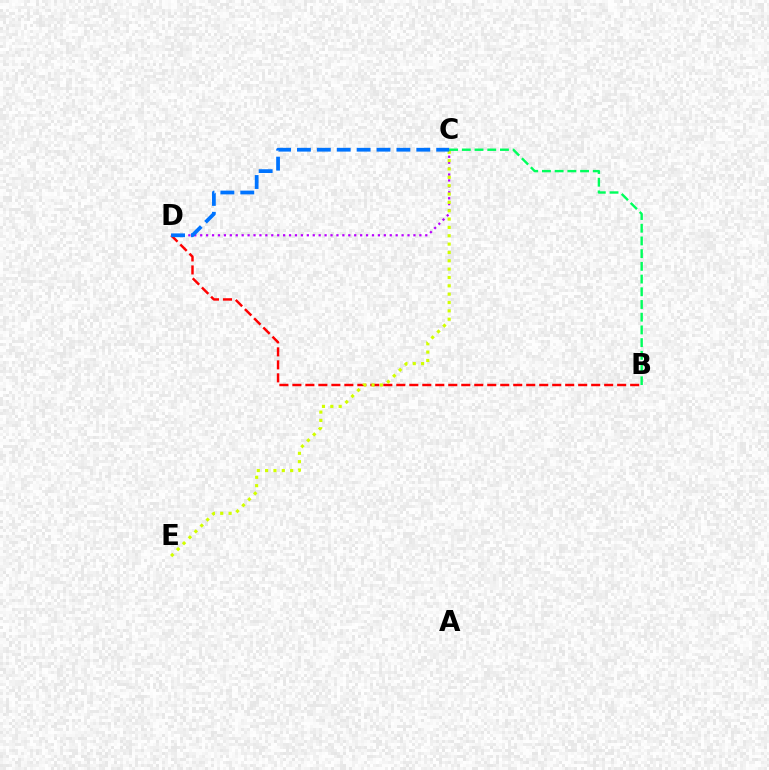{('B', 'D'): [{'color': '#ff0000', 'line_style': 'dashed', 'thickness': 1.76}], ('C', 'D'): [{'color': '#b900ff', 'line_style': 'dotted', 'thickness': 1.61}, {'color': '#0074ff', 'line_style': 'dashed', 'thickness': 2.7}], ('C', 'E'): [{'color': '#d1ff00', 'line_style': 'dotted', 'thickness': 2.27}], ('B', 'C'): [{'color': '#00ff5c', 'line_style': 'dashed', 'thickness': 1.73}]}